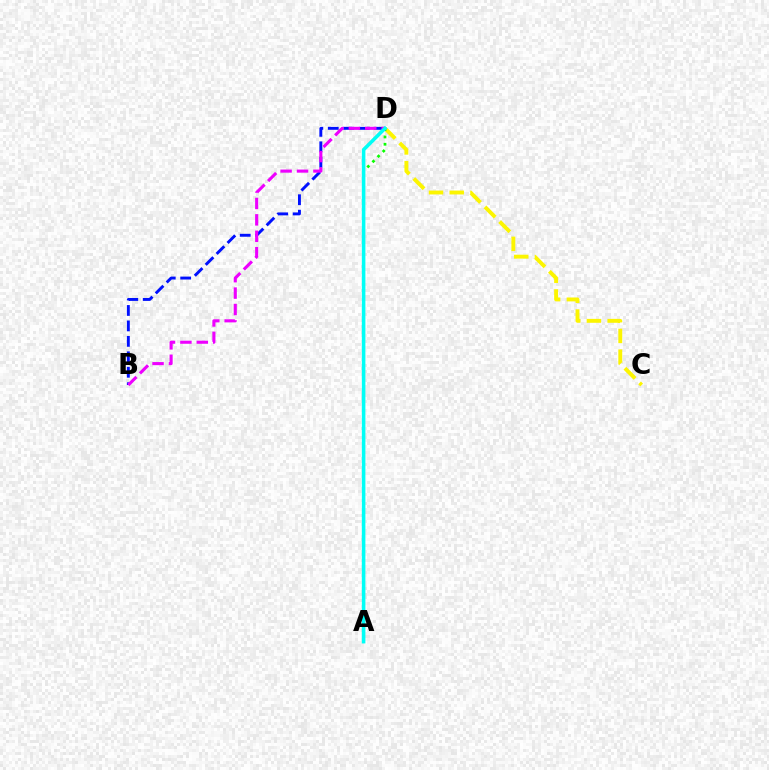{('C', 'D'): [{'color': '#fcf500', 'line_style': 'dashed', 'thickness': 2.81}], ('A', 'D'): [{'color': '#ff0000', 'line_style': 'solid', 'thickness': 1.74}, {'color': '#08ff00', 'line_style': 'dotted', 'thickness': 1.98}, {'color': '#00fff6', 'line_style': 'solid', 'thickness': 2.56}], ('B', 'D'): [{'color': '#0010ff', 'line_style': 'dashed', 'thickness': 2.1}, {'color': '#ee00ff', 'line_style': 'dashed', 'thickness': 2.23}]}